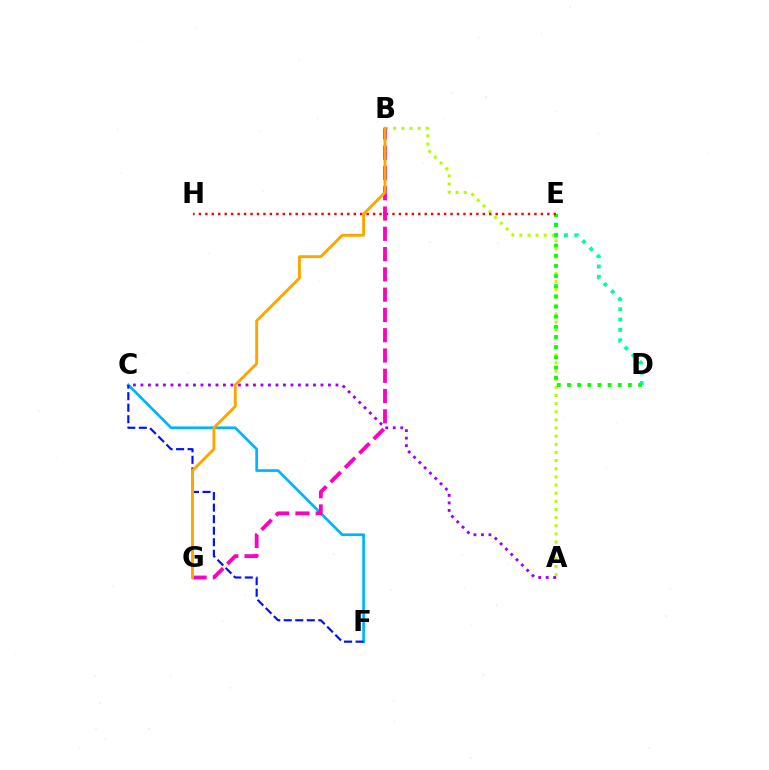{('A', 'B'): [{'color': '#b3ff00', 'line_style': 'dotted', 'thickness': 2.21}], ('D', 'E'): [{'color': '#00ff9d', 'line_style': 'dotted', 'thickness': 2.81}, {'color': '#08ff00', 'line_style': 'dotted', 'thickness': 2.76}], ('A', 'C'): [{'color': '#9b00ff', 'line_style': 'dotted', 'thickness': 2.04}], ('C', 'F'): [{'color': '#00b5ff', 'line_style': 'solid', 'thickness': 1.96}, {'color': '#0010ff', 'line_style': 'dashed', 'thickness': 1.57}], ('E', 'H'): [{'color': '#ff0000', 'line_style': 'dotted', 'thickness': 1.75}], ('B', 'G'): [{'color': '#ff00bd', 'line_style': 'dashed', 'thickness': 2.76}, {'color': '#ffa500', 'line_style': 'solid', 'thickness': 2.09}]}